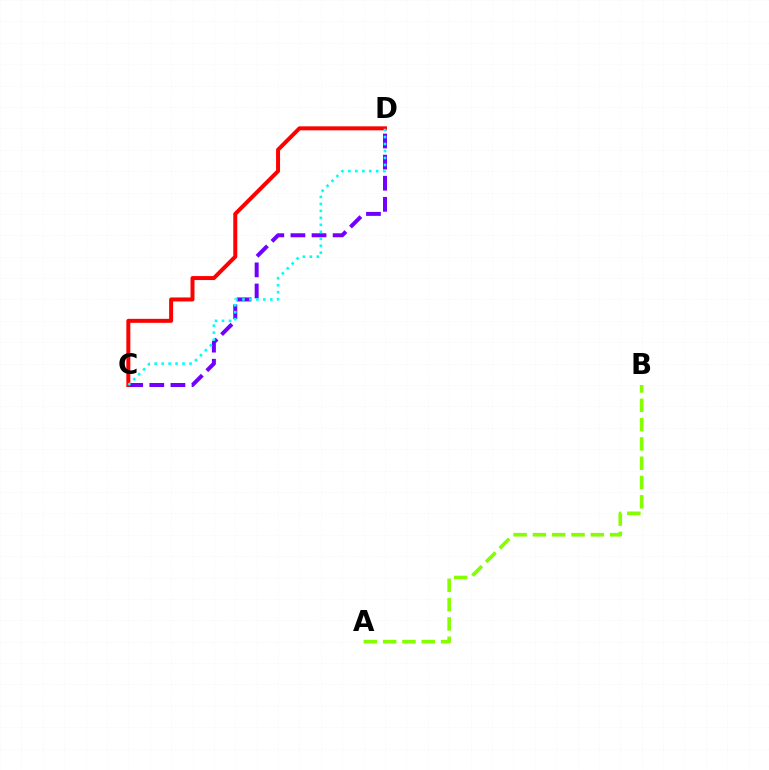{('C', 'D'): [{'color': '#7200ff', 'line_style': 'dashed', 'thickness': 2.87}, {'color': '#ff0000', 'line_style': 'solid', 'thickness': 2.87}, {'color': '#00fff6', 'line_style': 'dotted', 'thickness': 1.89}], ('A', 'B'): [{'color': '#84ff00', 'line_style': 'dashed', 'thickness': 2.62}]}